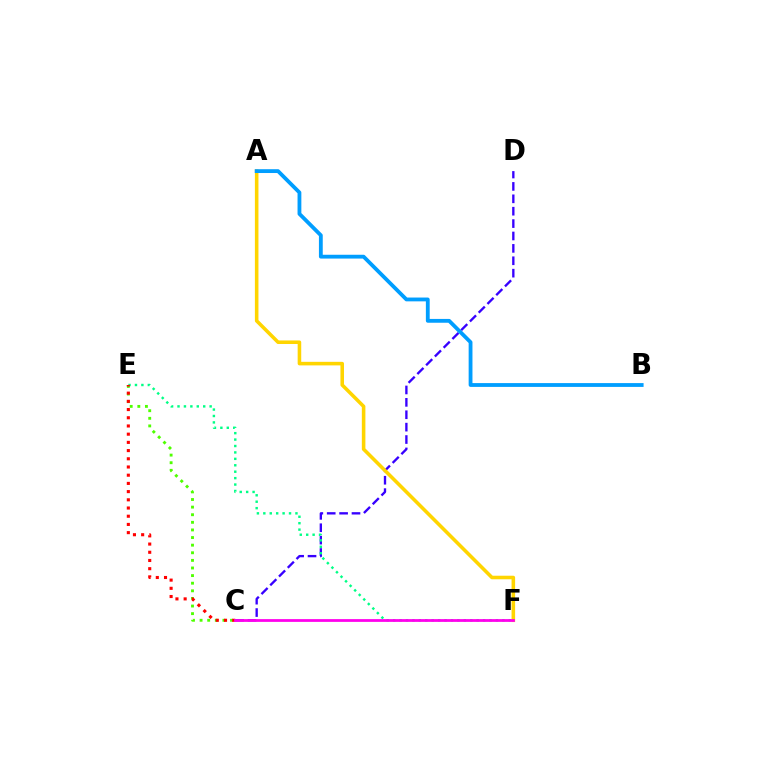{('C', 'D'): [{'color': '#3700ff', 'line_style': 'dashed', 'thickness': 1.68}], ('C', 'E'): [{'color': '#4fff00', 'line_style': 'dotted', 'thickness': 2.07}, {'color': '#ff0000', 'line_style': 'dotted', 'thickness': 2.23}], ('E', 'F'): [{'color': '#00ff86', 'line_style': 'dotted', 'thickness': 1.75}], ('A', 'F'): [{'color': '#ffd500', 'line_style': 'solid', 'thickness': 2.57}], ('C', 'F'): [{'color': '#ff00ed', 'line_style': 'solid', 'thickness': 1.99}], ('A', 'B'): [{'color': '#009eff', 'line_style': 'solid', 'thickness': 2.75}]}